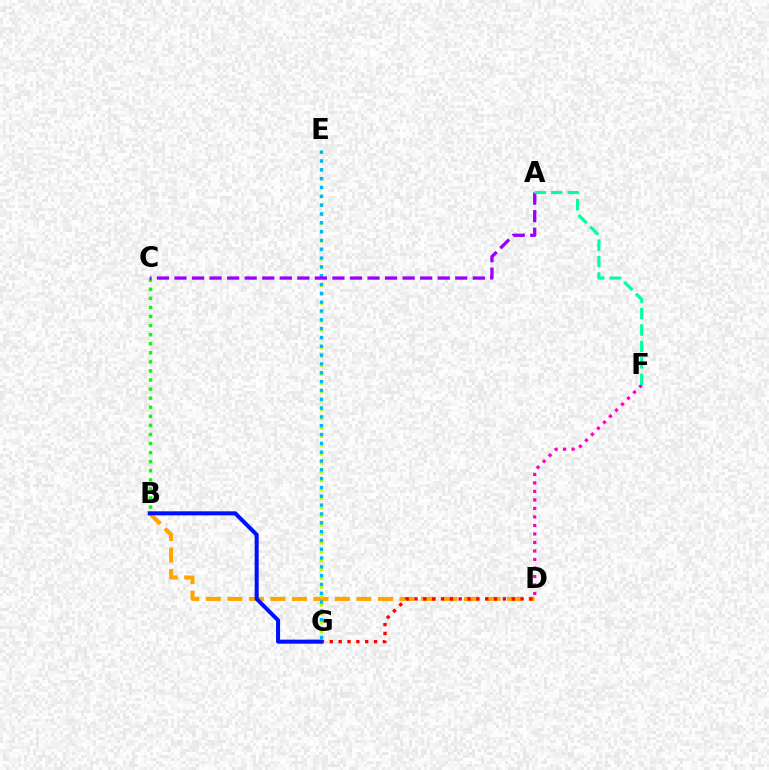{('B', 'D'): [{'color': '#ffa500', 'line_style': 'dashed', 'thickness': 2.92}], ('E', 'G'): [{'color': '#b3ff00', 'line_style': 'dotted', 'thickness': 2.41}, {'color': '#00b5ff', 'line_style': 'dotted', 'thickness': 2.4}], ('B', 'C'): [{'color': '#08ff00', 'line_style': 'dotted', 'thickness': 2.47}], ('A', 'C'): [{'color': '#9b00ff', 'line_style': 'dashed', 'thickness': 2.38}], ('D', 'G'): [{'color': '#ff0000', 'line_style': 'dotted', 'thickness': 2.4}], ('D', 'F'): [{'color': '#ff00bd', 'line_style': 'dotted', 'thickness': 2.31}], ('A', 'F'): [{'color': '#00ff9d', 'line_style': 'dashed', 'thickness': 2.23}], ('B', 'G'): [{'color': '#0010ff', 'line_style': 'solid', 'thickness': 2.9}]}